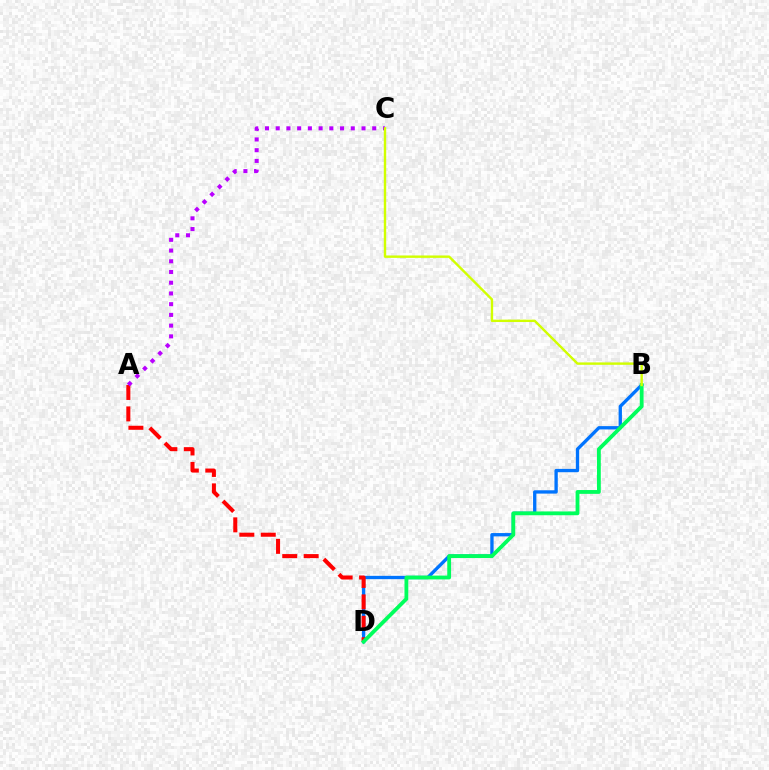{('B', 'D'): [{'color': '#0074ff', 'line_style': 'solid', 'thickness': 2.39}, {'color': '#00ff5c', 'line_style': 'solid', 'thickness': 2.75}], ('A', 'D'): [{'color': '#ff0000', 'line_style': 'dashed', 'thickness': 2.91}], ('A', 'C'): [{'color': '#b900ff', 'line_style': 'dotted', 'thickness': 2.91}], ('B', 'C'): [{'color': '#d1ff00', 'line_style': 'solid', 'thickness': 1.73}]}